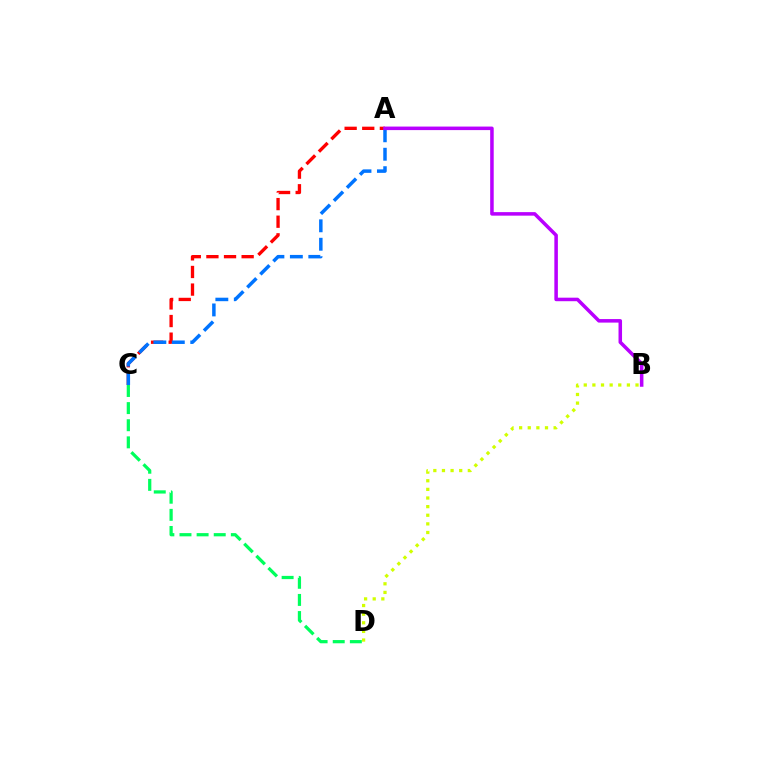{('A', 'C'): [{'color': '#ff0000', 'line_style': 'dashed', 'thickness': 2.39}, {'color': '#0074ff', 'line_style': 'dashed', 'thickness': 2.51}], ('B', 'D'): [{'color': '#d1ff00', 'line_style': 'dotted', 'thickness': 2.34}], ('C', 'D'): [{'color': '#00ff5c', 'line_style': 'dashed', 'thickness': 2.33}], ('A', 'B'): [{'color': '#b900ff', 'line_style': 'solid', 'thickness': 2.54}]}